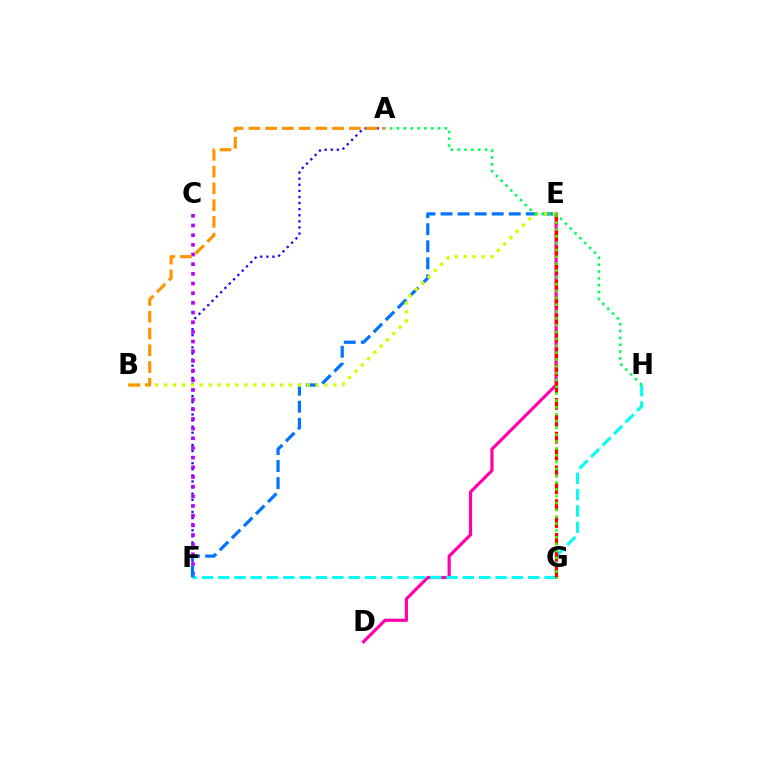{('D', 'E'): [{'color': '#ff00ac', 'line_style': 'solid', 'thickness': 2.29}], ('A', 'F'): [{'color': '#2500ff', 'line_style': 'dotted', 'thickness': 1.66}], ('F', 'H'): [{'color': '#00fff6', 'line_style': 'dashed', 'thickness': 2.22}], ('C', 'F'): [{'color': '#b900ff', 'line_style': 'dotted', 'thickness': 2.63}], ('E', 'F'): [{'color': '#0074ff', 'line_style': 'dashed', 'thickness': 2.32}], ('B', 'E'): [{'color': '#d1ff00', 'line_style': 'dotted', 'thickness': 2.42}], ('A', 'H'): [{'color': '#00ff5c', 'line_style': 'dotted', 'thickness': 1.86}], ('E', 'G'): [{'color': '#ff0000', 'line_style': 'dashed', 'thickness': 2.29}, {'color': '#3dff00', 'line_style': 'dotted', 'thickness': 1.86}], ('A', 'B'): [{'color': '#ff9400', 'line_style': 'dashed', 'thickness': 2.28}]}